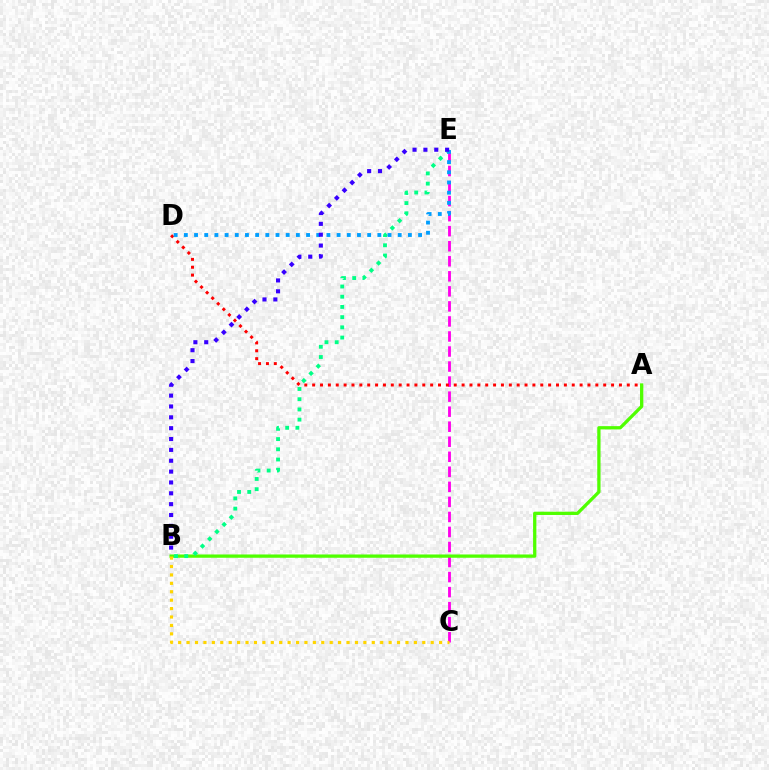{('C', 'E'): [{'color': '#ff00ed', 'line_style': 'dashed', 'thickness': 2.04}], ('A', 'B'): [{'color': '#4fff00', 'line_style': 'solid', 'thickness': 2.36}], ('B', 'E'): [{'color': '#00ff86', 'line_style': 'dotted', 'thickness': 2.77}, {'color': '#3700ff', 'line_style': 'dotted', 'thickness': 2.95}], ('A', 'D'): [{'color': '#ff0000', 'line_style': 'dotted', 'thickness': 2.14}], ('B', 'C'): [{'color': '#ffd500', 'line_style': 'dotted', 'thickness': 2.29}], ('D', 'E'): [{'color': '#009eff', 'line_style': 'dotted', 'thickness': 2.77}]}